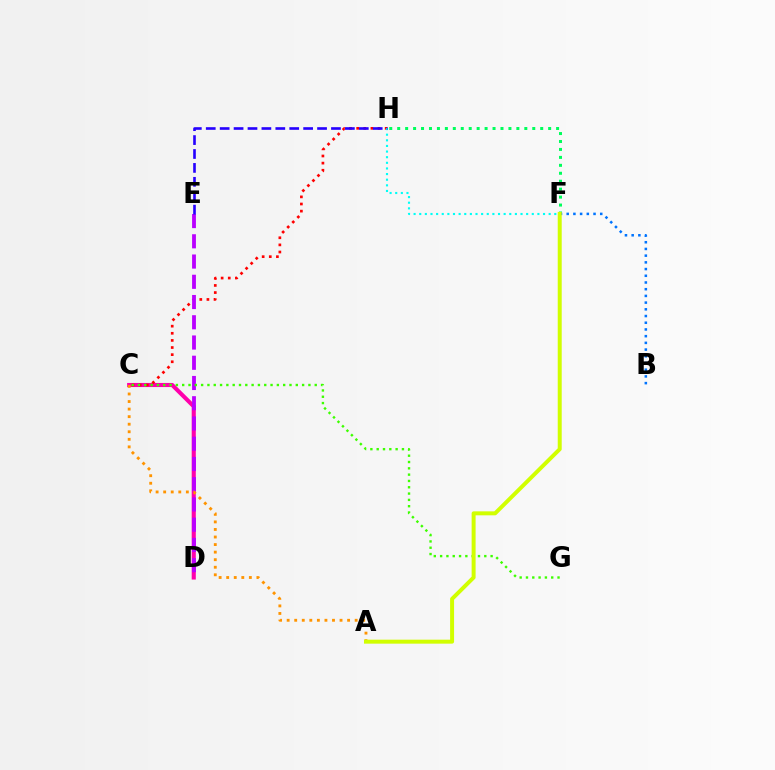{('C', 'D'): [{'color': '#ff00ac', 'line_style': 'solid', 'thickness': 2.96}], ('C', 'H'): [{'color': '#ff0000', 'line_style': 'dotted', 'thickness': 1.93}], ('F', 'H'): [{'color': '#00ff5c', 'line_style': 'dotted', 'thickness': 2.16}, {'color': '#00fff6', 'line_style': 'dotted', 'thickness': 1.53}], ('D', 'E'): [{'color': '#b900ff', 'line_style': 'dashed', 'thickness': 2.75}], ('A', 'C'): [{'color': '#ff9400', 'line_style': 'dotted', 'thickness': 2.05}], ('B', 'F'): [{'color': '#0074ff', 'line_style': 'dotted', 'thickness': 1.82}], ('C', 'G'): [{'color': '#3dff00', 'line_style': 'dotted', 'thickness': 1.71}], ('E', 'H'): [{'color': '#2500ff', 'line_style': 'dashed', 'thickness': 1.89}], ('A', 'F'): [{'color': '#d1ff00', 'line_style': 'solid', 'thickness': 2.86}]}